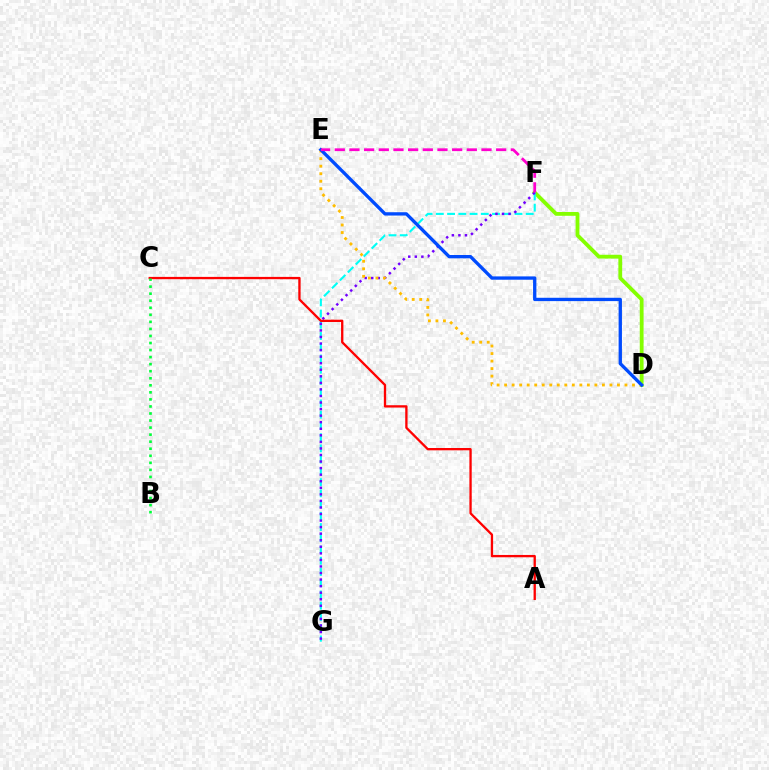{('D', 'F'): [{'color': '#84ff00', 'line_style': 'solid', 'thickness': 2.74}], ('F', 'G'): [{'color': '#00fff6', 'line_style': 'dashed', 'thickness': 1.53}, {'color': '#7200ff', 'line_style': 'dotted', 'thickness': 1.78}], ('A', 'C'): [{'color': '#ff0000', 'line_style': 'solid', 'thickness': 1.67}], ('D', 'E'): [{'color': '#ffbd00', 'line_style': 'dotted', 'thickness': 2.04}, {'color': '#004bff', 'line_style': 'solid', 'thickness': 2.39}], ('B', 'C'): [{'color': '#00ff39', 'line_style': 'dotted', 'thickness': 1.91}], ('E', 'F'): [{'color': '#ff00cf', 'line_style': 'dashed', 'thickness': 1.99}]}